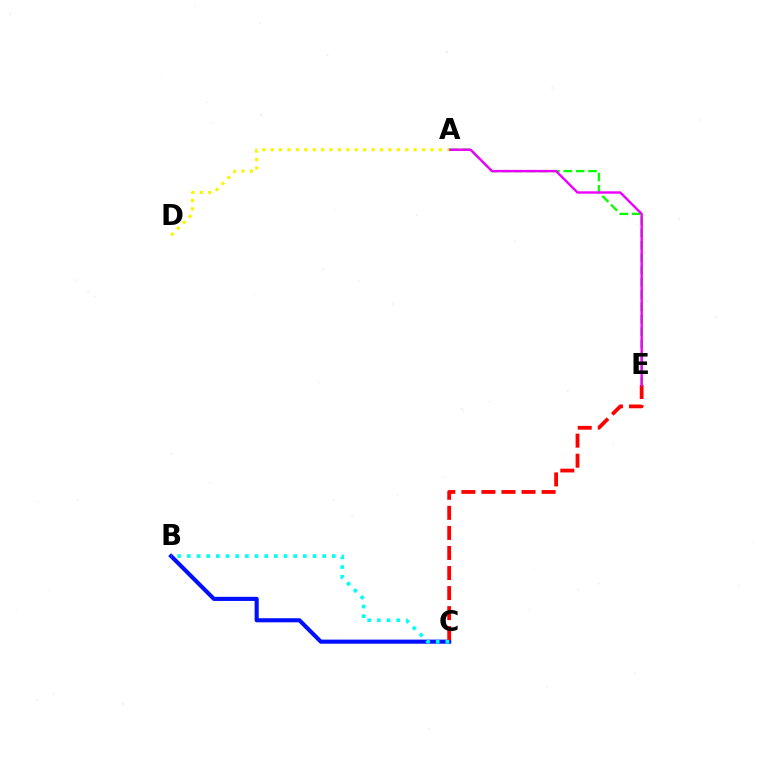{('A', 'E'): [{'color': '#08ff00', 'line_style': 'dashed', 'thickness': 1.67}, {'color': '#ee00ff', 'line_style': 'solid', 'thickness': 1.73}], ('B', 'C'): [{'color': '#0010ff', 'line_style': 'solid', 'thickness': 2.96}, {'color': '#00fff6', 'line_style': 'dotted', 'thickness': 2.63}], ('C', 'E'): [{'color': '#ff0000', 'line_style': 'dashed', 'thickness': 2.72}], ('A', 'D'): [{'color': '#fcf500', 'line_style': 'dotted', 'thickness': 2.29}]}